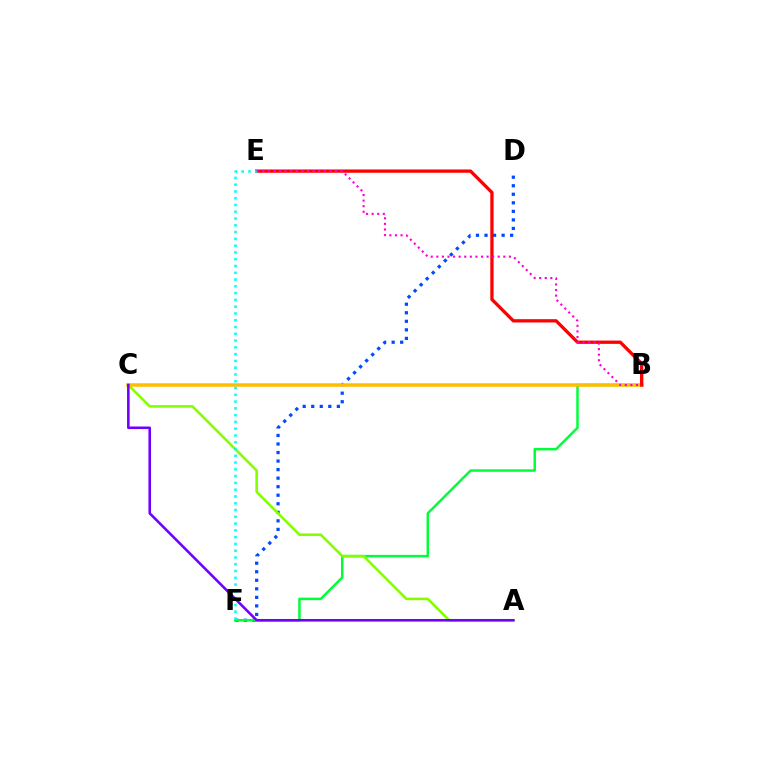{('D', 'F'): [{'color': '#004bff', 'line_style': 'dotted', 'thickness': 2.32}], ('B', 'F'): [{'color': '#00ff39', 'line_style': 'solid', 'thickness': 1.79}], ('A', 'C'): [{'color': '#84ff00', 'line_style': 'solid', 'thickness': 1.86}, {'color': '#7200ff', 'line_style': 'solid', 'thickness': 1.86}], ('B', 'C'): [{'color': '#ffbd00', 'line_style': 'solid', 'thickness': 2.53}], ('B', 'E'): [{'color': '#ff0000', 'line_style': 'solid', 'thickness': 2.37}, {'color': '#ff00cf', 'line_style': 'dotted', 'thickness': 1.52}], ('E', 'F'): [{'color': '#00fff6', 'line_style': 'dotted', 'thickness': 1.84}]}